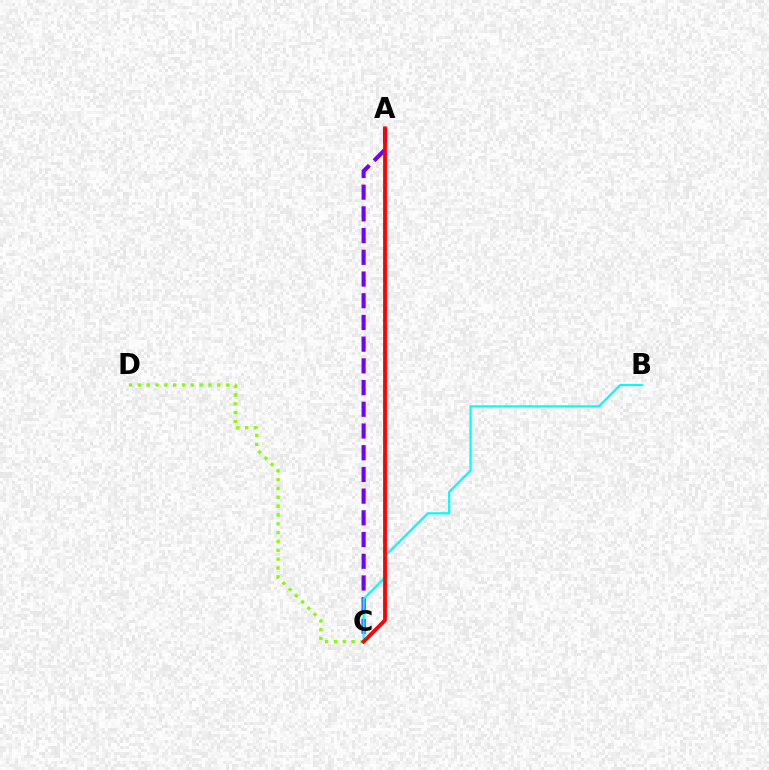{('A', 'C'): [{'color': '#7200ff', 'line_style': 'dashed', 'thickness': 2.95}, {'color': '#ff0000', 'line_style': 'solid', 'thickness': 2.73}], ('C', 'D'): [{'color': '#84ff00', 'line_style': 'dotted', 'thickness': 2.4}], ('B', 'C'): [{'color': '#00fff6', 'line_style': 'solid', 'thickness': 1.61}]}